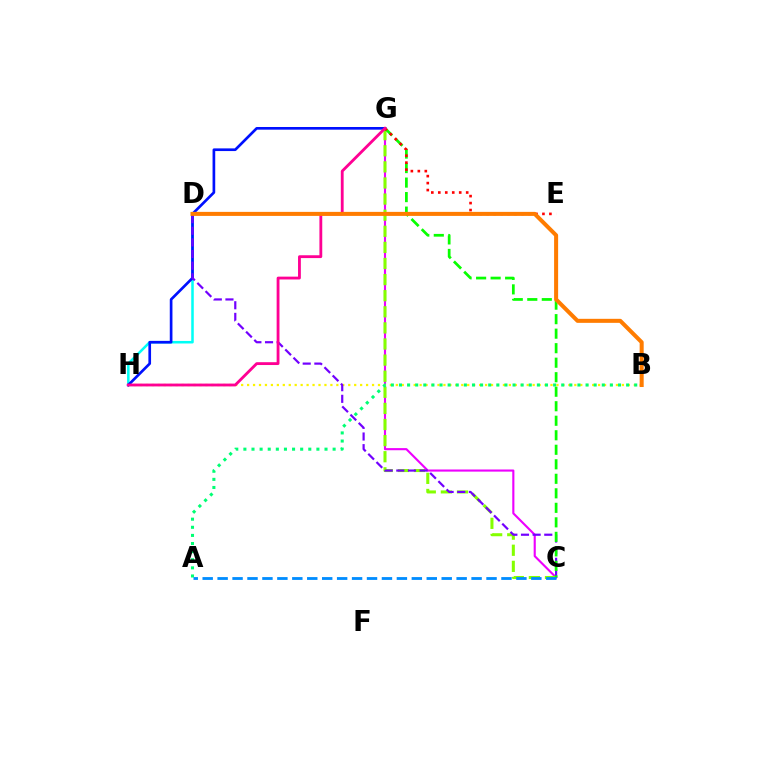{('C', 'G'): [{'color': '#ee00ff', 'line_style': 'solid', 'thickness': 1.53}, {'color': '#84ff00', 'line_style': 'dashed', 'thickness': 2.19}, {'color': '#08ff00', 'line_style': 'dashed', 'thickness': 1.97}], ('D', 'H'): [{'color': '#00fff6', 'line_style': 'solid', 'thickness': 1.83}], ('B', 'H'): [{'color': '#fcf500', 'line_style': 'dotted', 'thickness': 1.62}], ('G', 'H'): [{'color': '#0010ff', 'line_style': 'solid', 'thickness': 1.93}, {'color': '#ff0094', 'line_style': 'solid', 'thickness': 2.04}], ('C', 'D'): [{'color': '#7200ff', 'line_style': 'dashed', 'thickness': 1.58}], ('E', 'G'): [{'color': '#ff0000', 'line_style': 'dotted', 'thickness': 1.89}], ('A', 'B'): [{'color': '#00ff74', 'line_style': 'dotted', 'thickness': 2.2}], ('B', 'D'): [{'color': '#ff7c00', 'line_style': 'solid', 'thickness': 2.9}], ('A', 'C'): [{'color': '#008cff', 'line_style': 'dashed', 'thickness': 2.03}]}